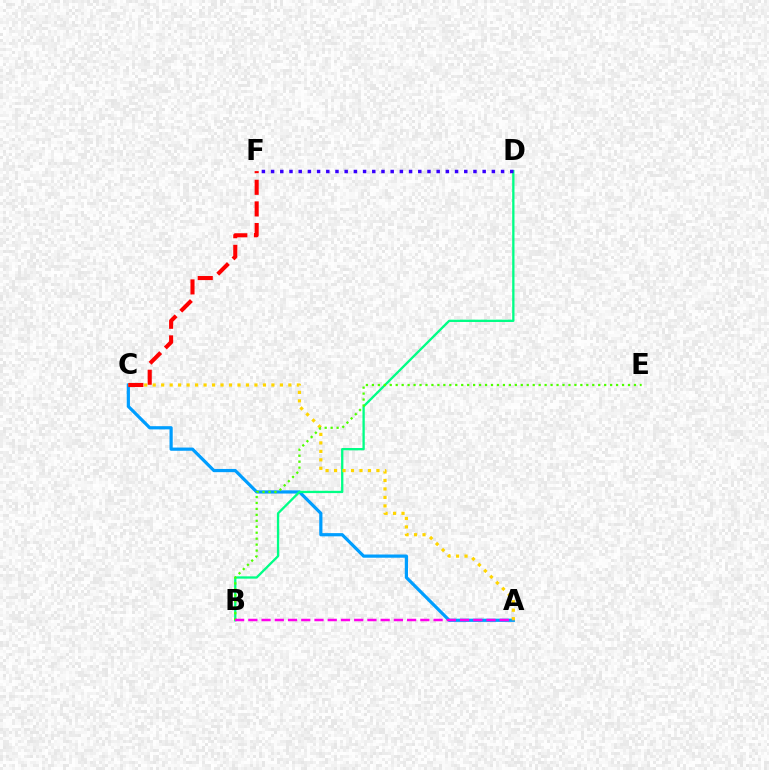{('A', 'C'): [{'color': '#009eff', 'line_style': 'solid', 'thickness': 2.31}, {'color': '#ffd500', 'line_style': 'dotted', 'thickness': 2.3}], ('B', 'D'): [{'color': '#00ff86', 'line_style': 'solid', 'thickness': 1.66}], ('B', 'E'): [{'color': '#4fff00', 'line_style': 'dotted', 'thickness': 1.62}], ('D', 'F'): [{'color': '#3700ff', 'line_style': 'dotted', 'thickness': 2.5}], ('A', 'B'): [{'color': '#ff00ed', 'line_style': 'dashed', 'thickness': 1.8}], ('C', 'F'): [{'color': '#ff0000', 'line_style': 'dashed', 'thickness': 2.94}]}